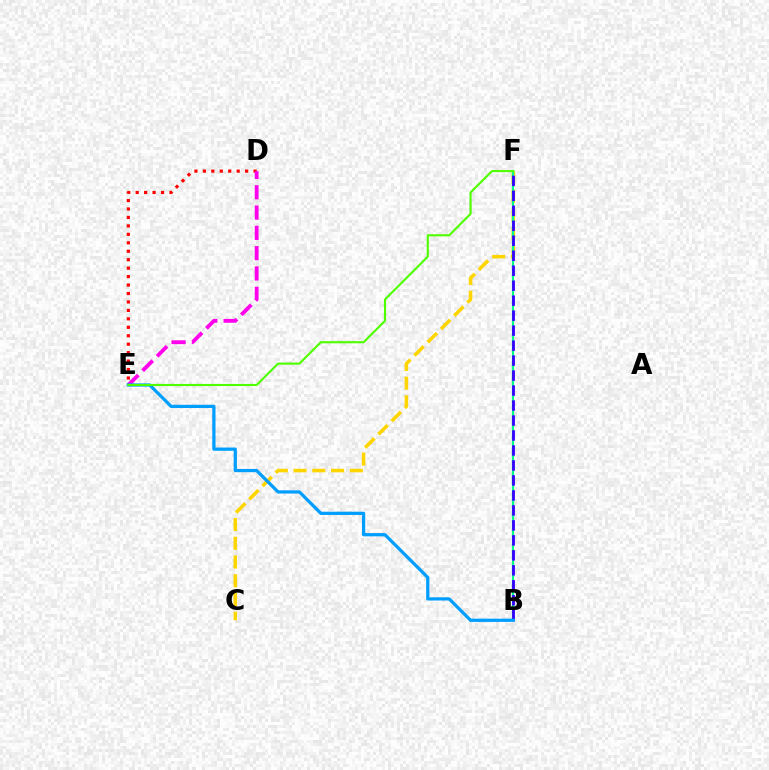{('C', 'F'): [{'color': '#ffd500', 'line_style': 'dashed', 'thickness': 2.55}], ('B', 'F'): [{'color': '#00ff86', 'line_style': 'solid', 'thickness': 1.59}, {'color': '#3700ff', 'line_style': 'dashed', 'thickness': 2.04}], ('D', 'E'): [{'color': '#ff0000', 'line_style': 'dotted', 'thickness': 2.3}, {'color': '#ff00ed', 'line_style': 'dashed', 'thickness': 2.76}], ('B', 'E'): [{'color': '#009eff', 'line_style': 'solid', 'thickness': 2.33}], ('E', 'F'): [{'color': '#4fff00', 'line_style': 'solid', 'thickness': 1.54}]}